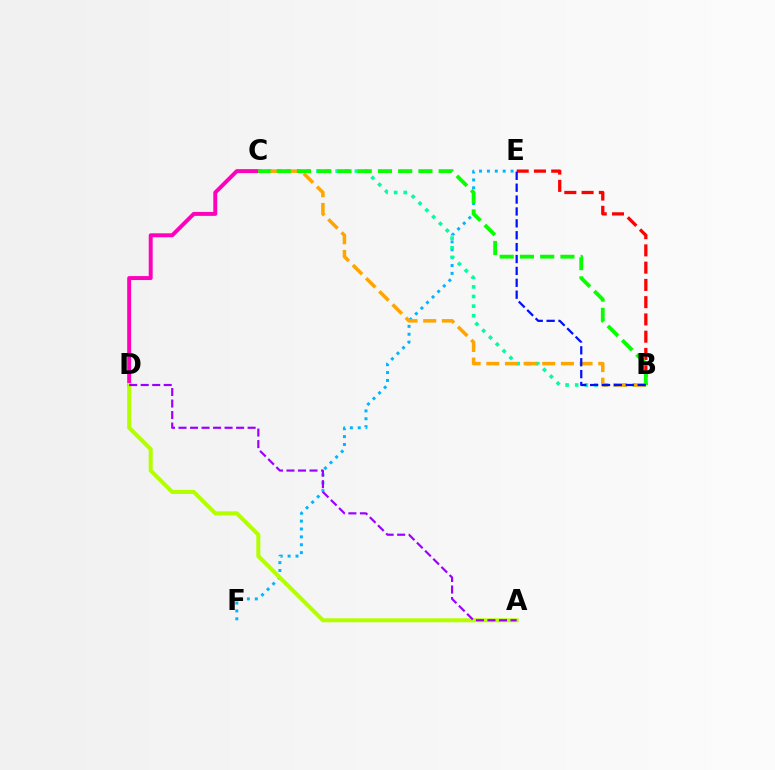{('E', 'F'): [{'color': '#00b5ff', 'line_style': 'dotted', 'thickness': 2.14}], ('B', 'E'): [{'color': '#ff0000', 'line_style': 'dashed', 'thickness': 2.34}, {'color': '#0010ff', 'line_style': 'dashed', 'thickness': 1.61}], ('B', 'C'): [{'color': '#00ff9d', 'line_style': 'dotted', 'thickness': 2.61}, {'color': '#ffa500', 'line_style': 'dashed', 'thickness': 2.53}, {'color': '#08ff00', 'line_style': 'dashed', 'thickness': 2.75}], ('C', 'D'): [{'color': '#ff00bd', 'line_style': 'solid', 'thickness': 2.84}], ('A', 'D'): [{'color': '#b3ff00', 'line_style': 'solid', 'thickness': 2.9}, {'color': '#9b00ff', 'line_style': 'dashed', 'thickness': 1.56}]}